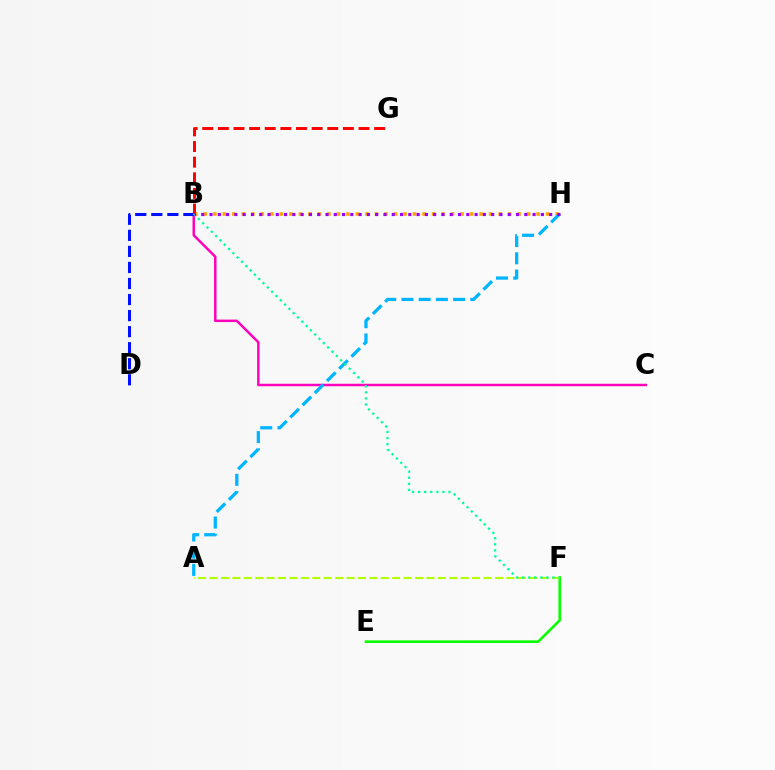{('B', 'H'): [{'color': '#ffa500', 'line_style': 'dotted', 'thickness': 2.58}, {'color': '#9b00ff', 'line_style': 'dotted', 'thickness': 2.25}], ('E', 'F'): [{'color': '#08ff00', 'line_style': 'solid', 'thickness': 1.87}], ('B', 'C'): [{'color': '#ff00bd', 'line_style': 'solid', 'thickness': 1.78}], ('B', 'D'): [{'color': '#0010ff', 'line_style': 'dashed', 'thickness': 2.18}], ('A', 'F'): [{'color': '#b3ff00', 'line_style': 'dashed', 'thickness': 1.55}], ('B', 'G'): [{'color': '#ff0000', 'line_style': 'dashed', 'thickness': 2.12}], ('A', 'H'): [{'color': '#00b5ff', 'line_style': 'dashed', 'thickness': 2.34}], ('B', 'F'): [{'color': '#00ff9d', 'line_style': 'dotted', 'thickness': 1.65}]}